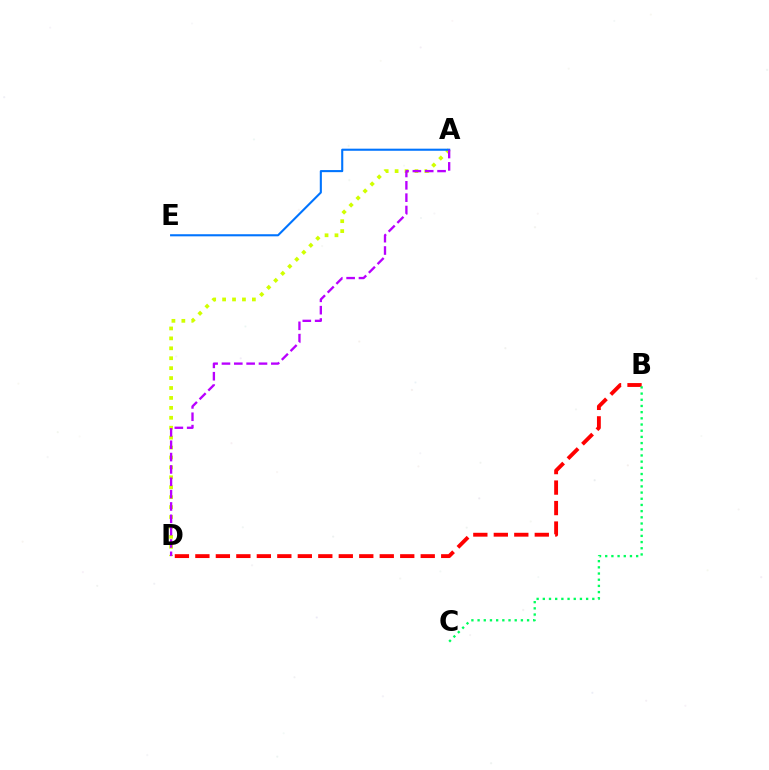{('B', 'D'): [{'color': '#ff0000', 'line_style': 'dashed', 'thickness': 2.78}], ('A', 'D'): [{'color': '#d1ff00', 'line_style': 'dotted', 'thickness': 2.7}, {'color': '#b900ff', 'line_style': 'dashed', 'thickness': 1.68}], ('B', 'C'): [{'color': '#00ff5c', 'line_style': 'dotted', 'thickness': 1.68}], ('A', 'E'): [{'color': '#0074ff', 'line_style': 'solid', 'thickness': 1.51}]}